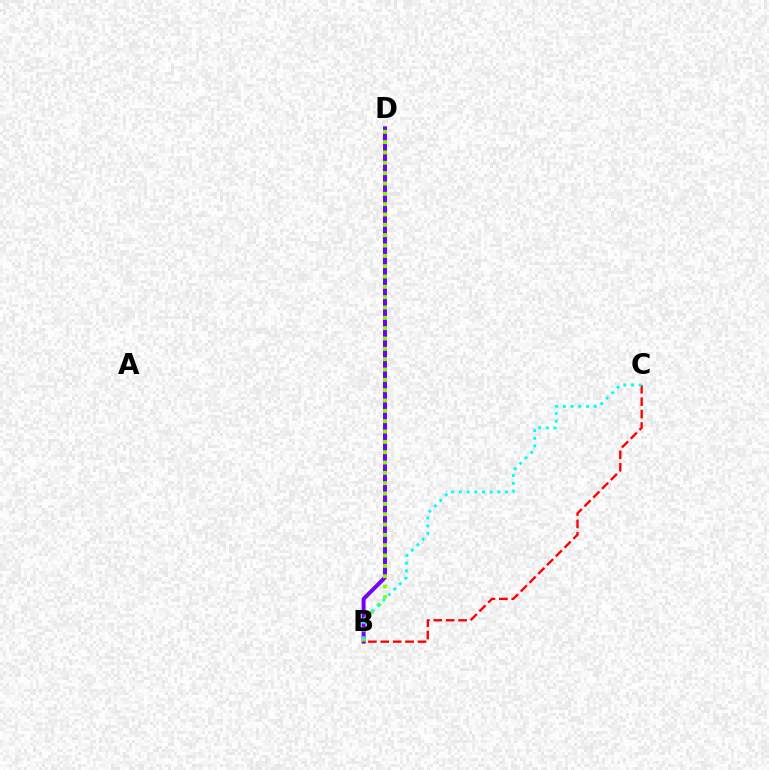{('B', 'D'): [{'color': '#7200ff', 'line_style': 'solid', 'thickness': 2.87}, {'color': '#84ff00', 'line_style': 'dotted', 'thickness': 2.81}], ('B', 'C'): [{'color': '#ff0000', 'line_style': 'dashed', 'thickness': 1.68}, {'color': '#00fff6', 'line_style': 'dotted', 'thickness': 2.09}]}